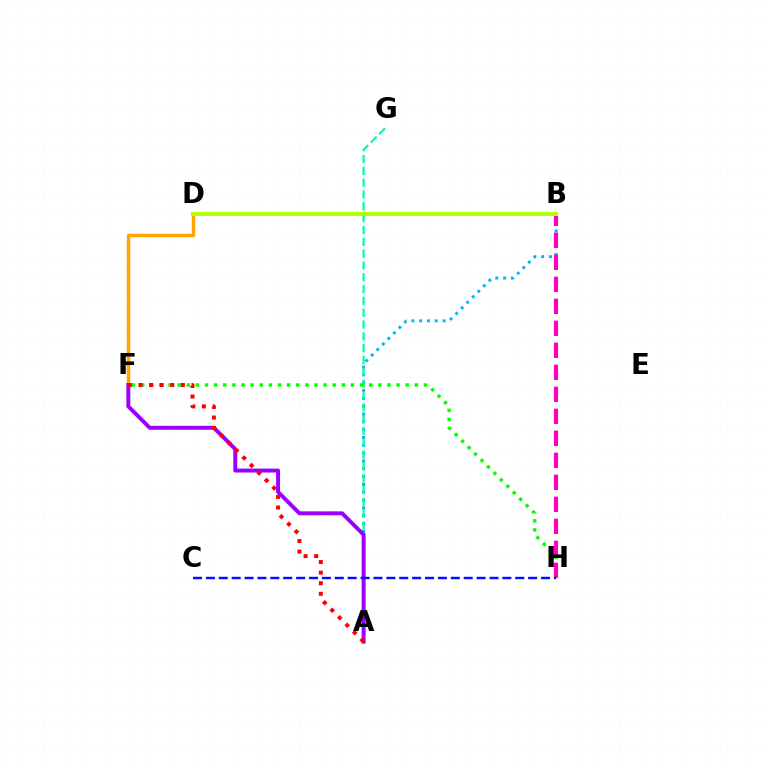{('A', 'B'): [{'color': '#00b5ff', 'line_style': 'dotted', 'thickness': 2.13}], ('A', 'G'): [{'color': '#00ff9d', 'line_style': 'dashed', 'thickness': 1.61}], ('D', 'F'): [{'color': '#ffa500', 'line_style': 'solid', 'thickness': 2.5}], ('F', 'H'): [{'color': '#08ff00', 'line_style': 'dotted', 'thickness': 2.48}], ('A', 'F'): [{'color': '#9b00ff', 'line_style': 'solid', 'thickness': 2.84}, {'color': '#ff0000', 'line_style': 'dotted', 'thickness': 2.88}], ('B', 'H'): [{'color': '#ff00bd', 'line_style': 'dashed', 'thickness': 2.99}], ('B', 'D'): [{'color': '#b3ff00', 'line_style': 'solid', 'thickness': 2.85}], ('C', 'H'): [{'color': '#0010ff', 'line_style': 'dashed', 'thickness': 1.75}]}